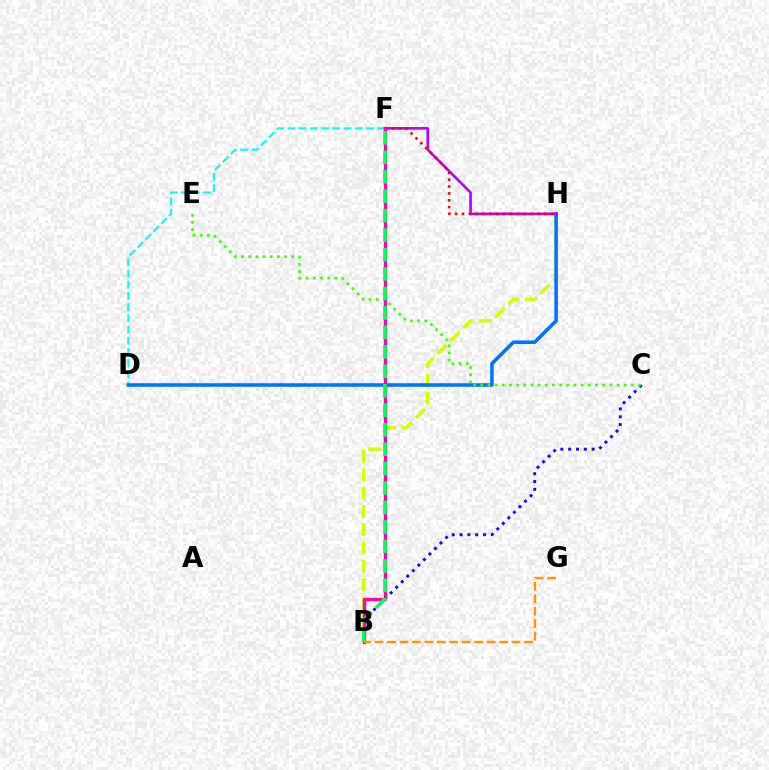{('B', 'C'): [{'color': '#2500ff', 'line_style': 'dotted', 'thickness': 2.13}], ('B', 'H'): [{'color': '#d1ff00', 'line_style': 'dashed', 'thickness': 2.49}], ('D', 'F'): [{'color': '#00fff6', 'line_style': 'dashed', 'thickness': 1.52}], ('D', 'H'): [{'color': '#0074ff', 'line_style': 'solid', 'thickness': 2.56}], ('C', 'E'): [{'color': '#3dff00', 'line_style': 'dotted', 'thickness': 1.95}], ('F', 'H'): [{'color': '#b900ff', 'line_style': 'solid', 'thickness': 1.9}, {'color': '#ff0000', 'line_style': 'dotted', 'thickness': 1.86}], ('B', 'F'): [{'color': '#ff00ac', 'line_style': 'solid', 'thickness': 2.39}, {'color': '#00ff5c', 'line_style': 'dashed', 'thickness': 2.64}], ('B', 'G'): [{'color': '#ff9400', 'line_style': 'dashed', 'thickness': 1.69}]}